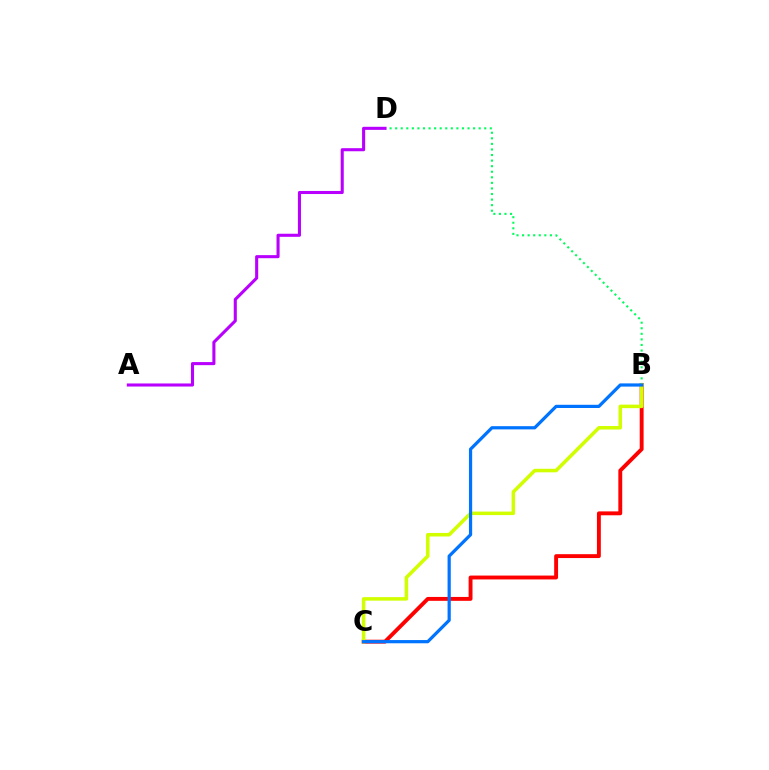{('B', 'C'): [{'color': '#ff0000', 'line_style': 'solid', 'thickness': 2.8}, {'color': '#d1ff00', 'line_style': 'solid', 'thickness': 2.54}, {'color': '#0074ff', 'line_style': 'solid', 'thickness': 2.31}], ('B', 'D'): [{'color': '#00ff5c', 'line_style': 'dotted', 'thickness': 1.51}], ('A', 'D'): [{'color': '#b900ff', 'line_style': 'solid', 'thickness': 2.21}]}